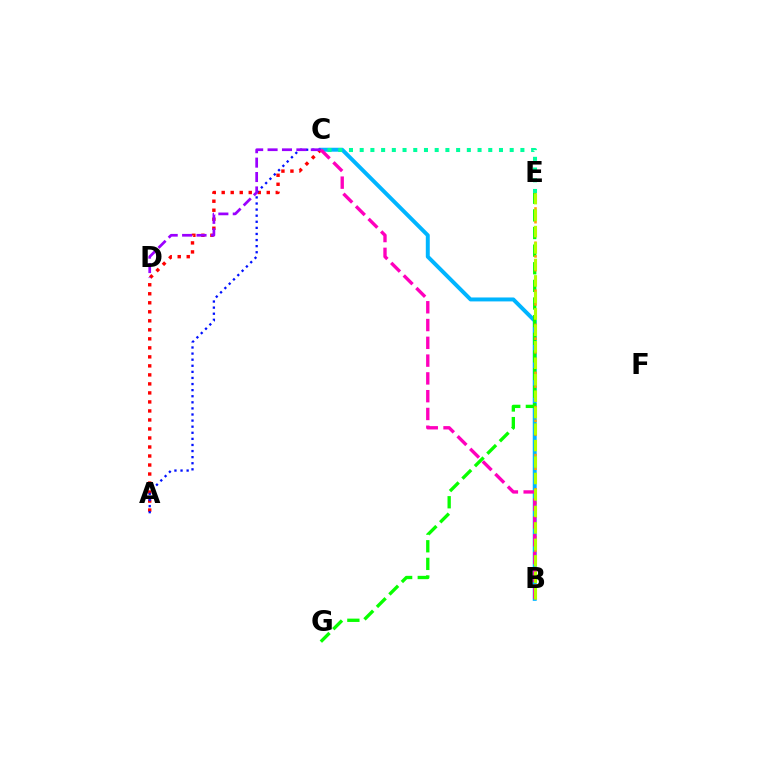{('B', 'C'): [{'color': '#00b5ff', 'line_style': 'solid', 'thickness': 2.84}, {'color': '#ff00bd', 'line_style': 'dashed', 'thickness': 2.42}], ('E', 'G'): [{'color': '#08ff00', 'line_style': 'dashed', 'thickness': 2.39}], ('C', 'E'): [{'color': '#00ff9d', 'line_style': 'dotted', 'thickness': 2.91}], ('B', 'E'): [{'color': '#ffa500', 'line_style': 'dotted', 'thickness': 1.86}, {'color': '#b3ff00', 'line_style': 'dashed', 'thickness': 2.24}], ('A', 'C'): [{'color': '#ff0000', 'line_style': 'dotted', 'thickness': 2.45}, {'color': '#0010ff', 'line_style': 'dotted', 'thickness': 1.66}], ('C', 'D'): [{'color': '#9b00ff', 'line_style': 'dashed', 'thickness': 1.96}]}